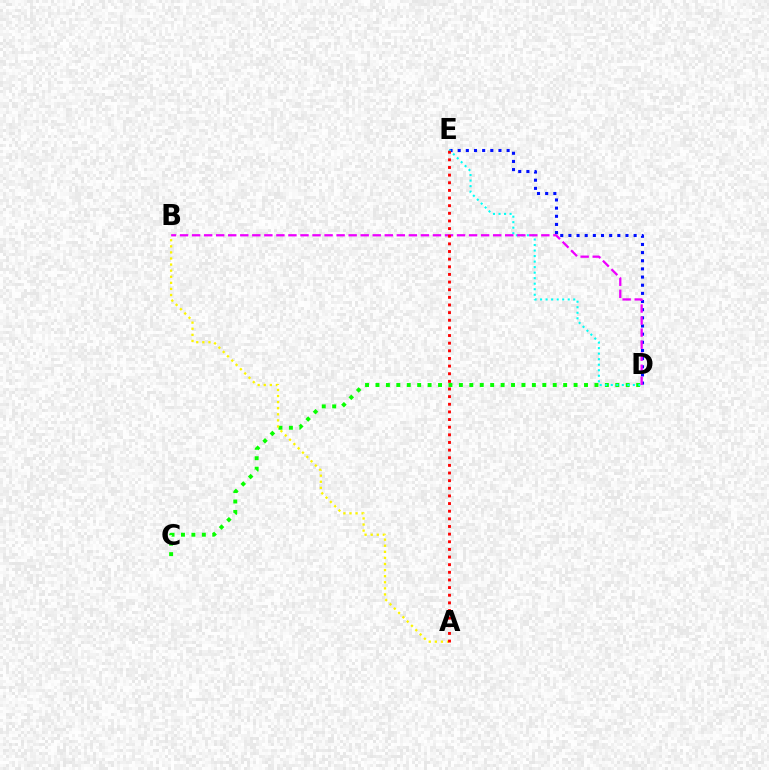{('C', 'D'): [{'color': '#08ff00', 'line_style': 'dotted', 'thickness': 2.83}], ('D', 'E'): [{'color': '#0010ff', 'line_style': 'dotted', 'thickness': 2.22}, {'color': '#00fff6', 'line_style': 'dotted', 'thickness': 1.5}], ('B', 'D'): [{'color': '#ee00ff', 'line_style': 'dashed', 'thickness': 1.64}], ('A', 'B'): [{'color': '#fcf500', 'line_style': 'dotted', 'thickness': 1.65}], ('A', 'E'): [{'color': '#ff0000', 'line_style': 'dotted', 'thickness': 2.08}]}